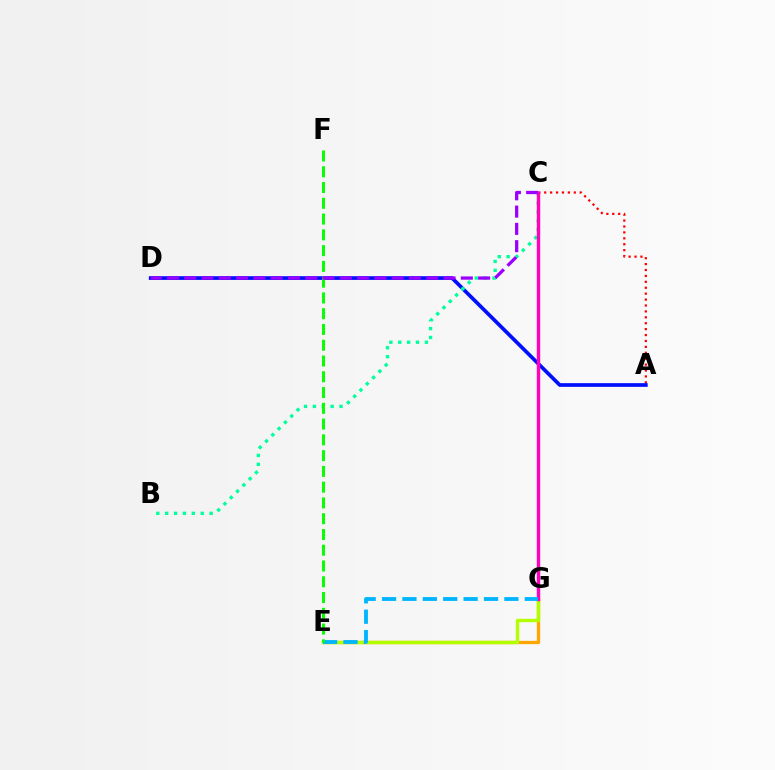{('E', 'G'): [{'color': '#ffa500', 'line_style': 'solid', 'thickness': 2.38}, {'color': '#b3ff00', 'line_style': 'solid', 'thickness': 2.44}, {'color': '#00b5ff', 'line_style': 'dashed', 'thickness': 2.77}], ('A', 'C'): [{'color': '#ff0000', 'line_style': 'dotted', 'thickness': 1.61}], ('A', 'D'): [{'color': '#0010ff', 'line_style': 'solid', 'thickness': 2.66}], ('B', 'C'): [{'color': '#00ff9d', 'line_style': 'dotted', 'thickness': 2.41}], ('C', 'G'): [{'color': '#ff00bd', 'line_style': 'solid', 'thickness': 2.46}], ('E', 'F'): [{'color': '#08ff00', 'line_style': 'dashed', 'thickness': 2.14}], ('C', 'D'): [{'color': '#9b00ff', 'line_style': 'dashed', 'thickness': 2.35}]}